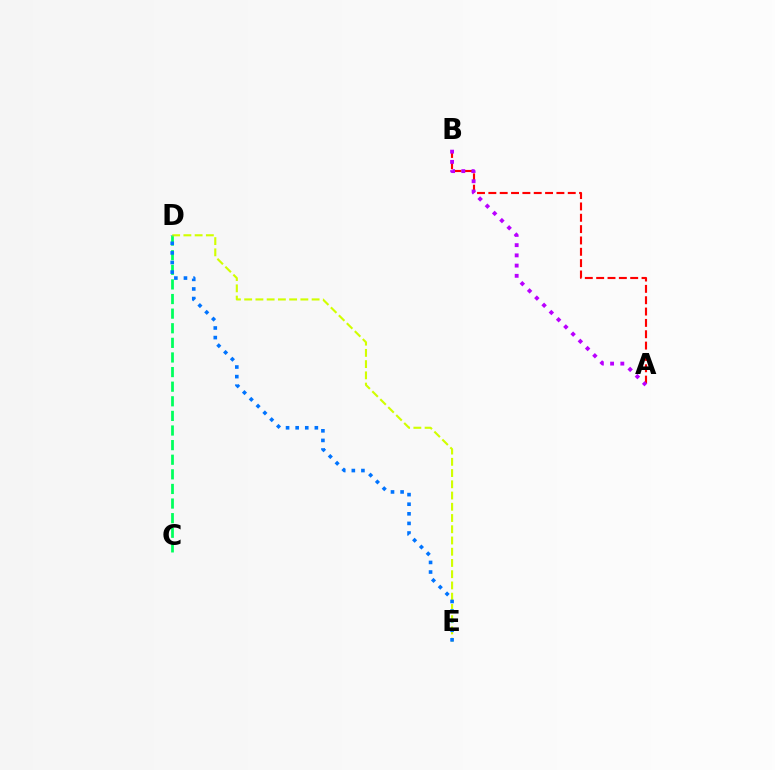{('C', 'D'): [{'color': '#00ff5c', 'line_style': 'dashed', 'thickness': 1.98}], ('D', 'E'): [{'color': '#d1ff00', 'line_style': 'dashed', 'thickness': 1.53}, {'color': '#0074ff', 'line_style': 'dotted', 'thickness': 2.61}], ('A', 'B'): [{'color': '#ff0000', 'line_style': 'dashed', 'thickness': 1.54}, {'color': '#b900ff', 'line_style': 'dotted', 'thickness': 2.78}]}